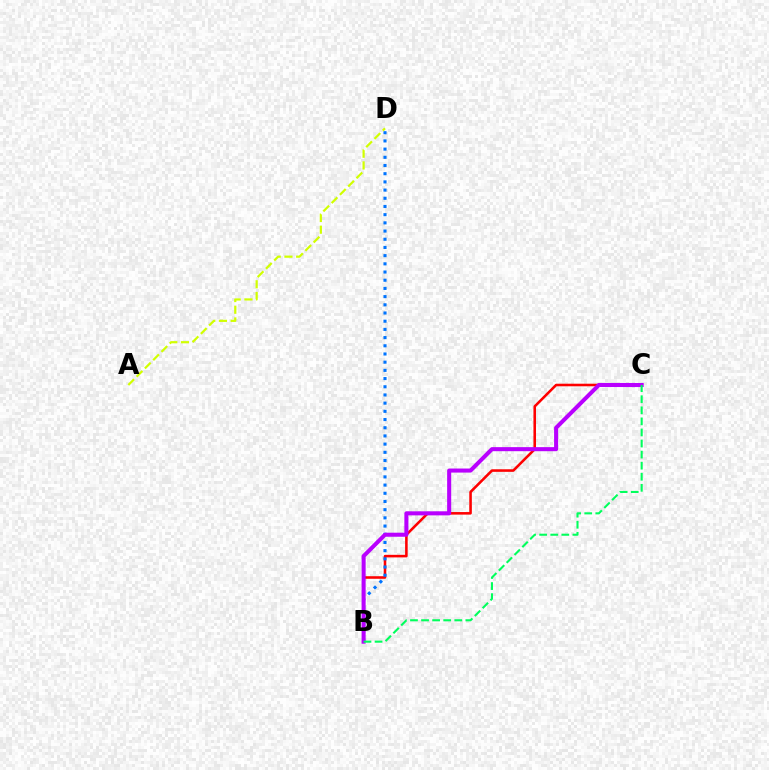{('B', 'C'): [{'color': '#ff0000', 'line_style': 'solid', 'thickness': 1.85}, {'color': '#b900ff', 'line_style': 'solid', 'thickness': 2.92}, {'color': '#00ff5c', 'line_style': 'dashed', 'thickness': 1.5}], ('B', 'D'): [{'color': '#0074ff', 'line_style': 'dotted', 'thickness': 2.23}], ('A', 'D'): [{'color': '#d1ff00', 'line_style': 'dashed', 'thickness': 1.59}]}